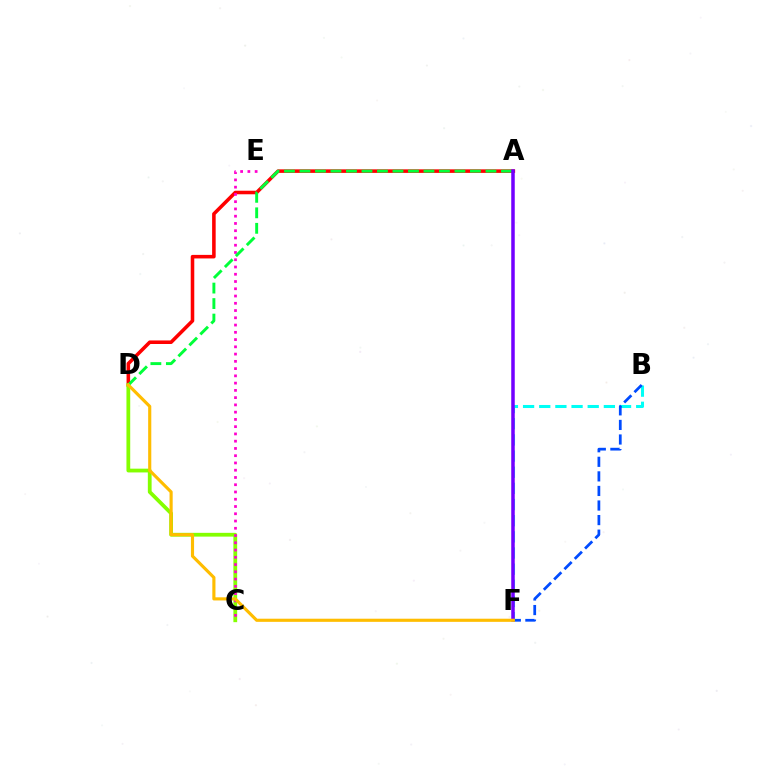{('B', 'F'): [{'color': '#00fff6', 'line_style': 'dashed', 'thickness': 2.2}, {'color': '#004bff', 'line_style': 'dashed', 'thickness': 1.98}], ('A', 'D'): [{'color': '#ff0000', 'line_style': 'solid', 'thickness': 2.56}, {'color': '#00ff39', 'line_style': 'dashed', 'thickness': 2.11}], ('C', 'D'): [{'color': '#84ff00', 'line_style': 'solid', 'thickness': 2.72}], ('C', 'E'): [{'color': '#ff00cf', 'line_style': 'dotted', 'thickness': 1.97}], ('A', 'F'): [{'color': '#7200ff', 'line_style': 'solid', 'thickness': 2.53}], ('D', 'F'): [{'color': '#ffbd00', 'line_style': 'solid', 'thickness': 2.26}]}